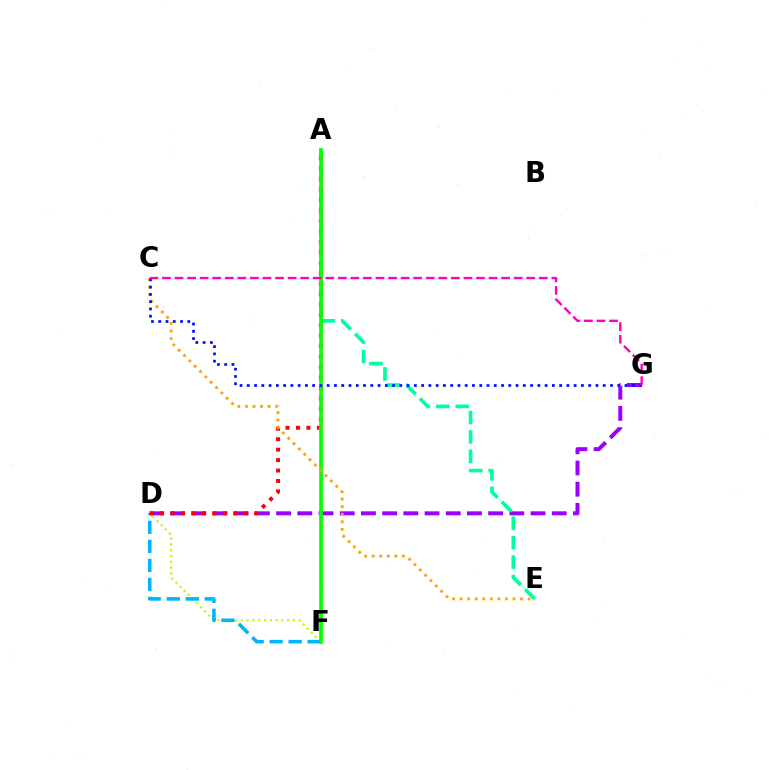{('D', 'F'): [{'color': '#b3ff00', 'line_style': 'dotted', 'thickness': 1.57}, {'color': '#00b5ff', 'line_style': 'dashed', 'thickness': 2.58}], ('D', 'G'): [{'color': '#9b00ff', 'line_style': 'dashed', 'thickness': 2.88}], ('A', 'E'): [{'color': '#00ff9d', 'line_style': 'dashed', 'thickness': 2.64}], ('A', 'D'): [{'color': '#ff0000', 'line_style': 'dotted', 'thickness': 2.84}], ('A', 'F'): [{'color': '#08ff00', 'line_style': 'solid', 'thickness': 2.65}], ('C', 'E'): [{'color': '#ffa500', 'line_style': 'dotted', 'thickness': 2.05}], ('C', 'G'): [{'color': '#0010ff', 'line_style': 'dotted', 'thickness': 1.97}, {'color': '#ff00bd', 'line_style': 'dashed', 'thickness': 1.71}]}